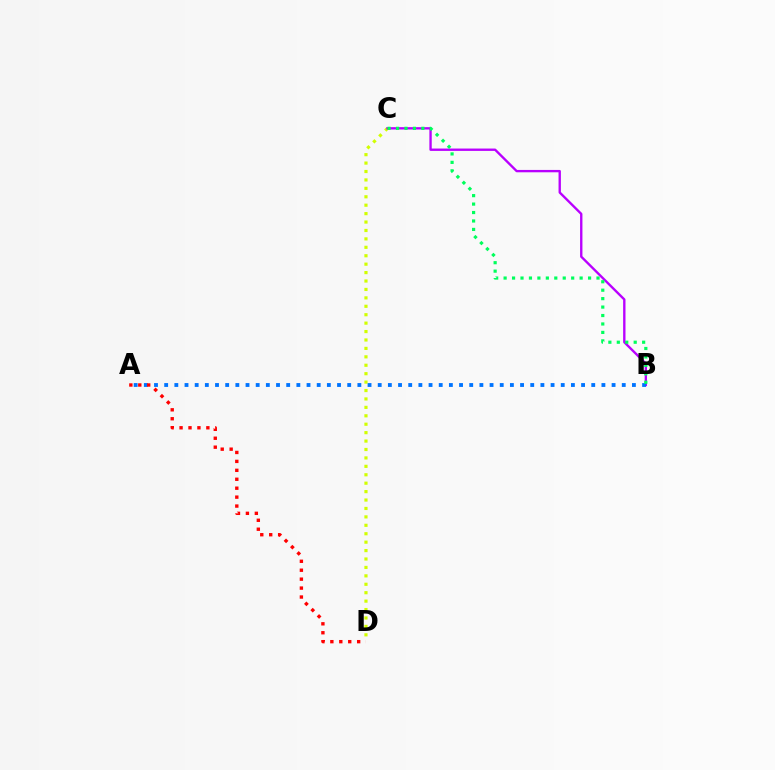{('C', 'D'): [{'color': '#d1ff00', 'line_style': 'dotted', 'thickness': 2.29}], ('B', 'C'): [{'color': '#b900ff', 'line_style': 'solid', 'thickness': 1.7}, {'color': '#00ff5c', 'line_style': 'dotted', 'thickness': 2.29}], ('A', 'B'): [{'color': '#0074ff', 'line_style': 'dotted', 'thickness': 2.76}], ('A', 'D'): [{'color': '#ff0000', 'line_style': 'dotted', 'thickness': 2.43}]}